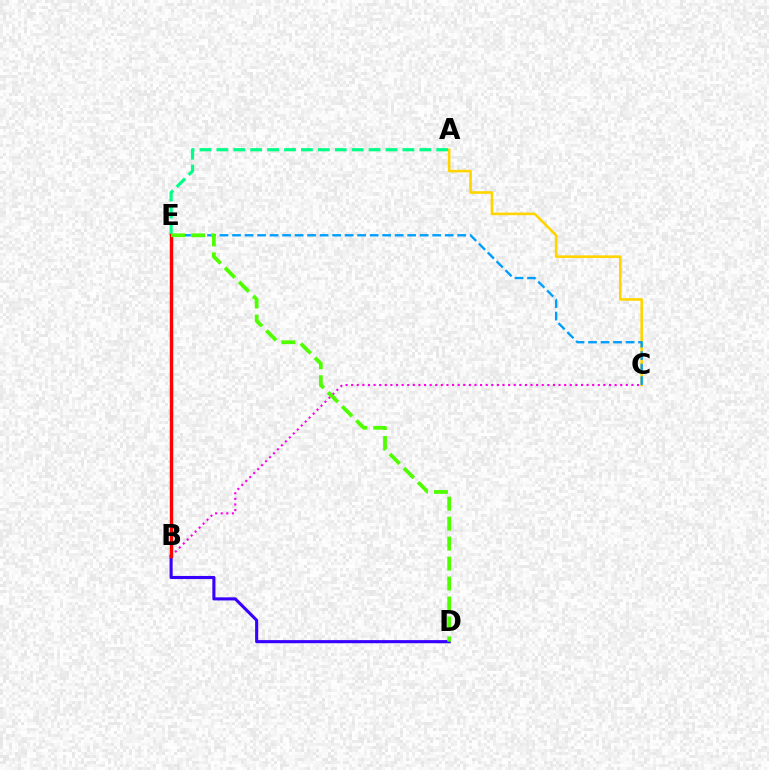{('B', 'D'): [{'color': '#3700ff', 'line_style': 'solid', 'thickness': 2.23}], ('A', 'C'): [{'color': '#ffd500', 'line_style': 'solid', 'thickness': 1.88}], ('A', 'E'): [{'color': '#00ff86', 'line_style': 'dashed', 'thickness': 2.3}], ('C', 'E'): [{'color': '#009eff', 'line_style': 'dashed', 'thickness': 1.7}], ('B', 'C'): [{'color': '#ff00ed', 'line_style': 'dotted', 'thickness': 1.52}], ('B', 'E'): [{'color': '#ff0000', 'line_style': 'solid', 'thickness': 2.46}], ('D', 'E'): [{'color': '#4fff00', 'line_style': 'dashed', 'thickness': 2.71}]}